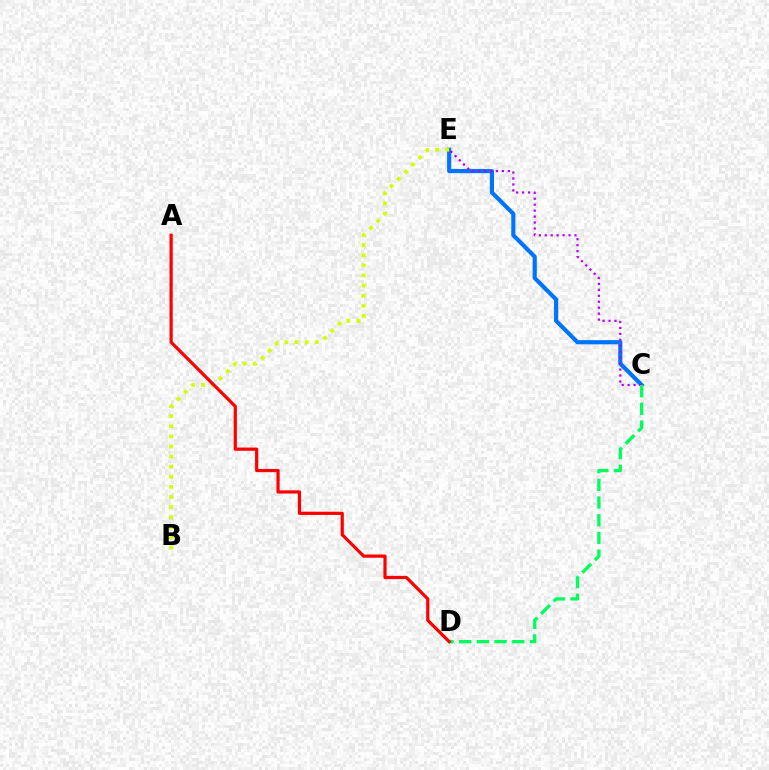{('C', 'E'): [{'color': '#0074ff', 'line_style': 'solid', 'thickness': 2.98}, {'color': '#b900ff', 'line_style': 'dotted', 'thickness': 1.62}], ('B', 'E'): [{'color': '#d1ff00', 'line_style': 'dotted', 'thickness': 2.75}], ('C', 'D'): [{'color': '#00ff5c', 'line_style': 'dashed', 'thickness': 2.4}], ('A', 'D'): [{'color': '#ff0000', 'line_style': 'solid', 'thickness': 2.31}]}